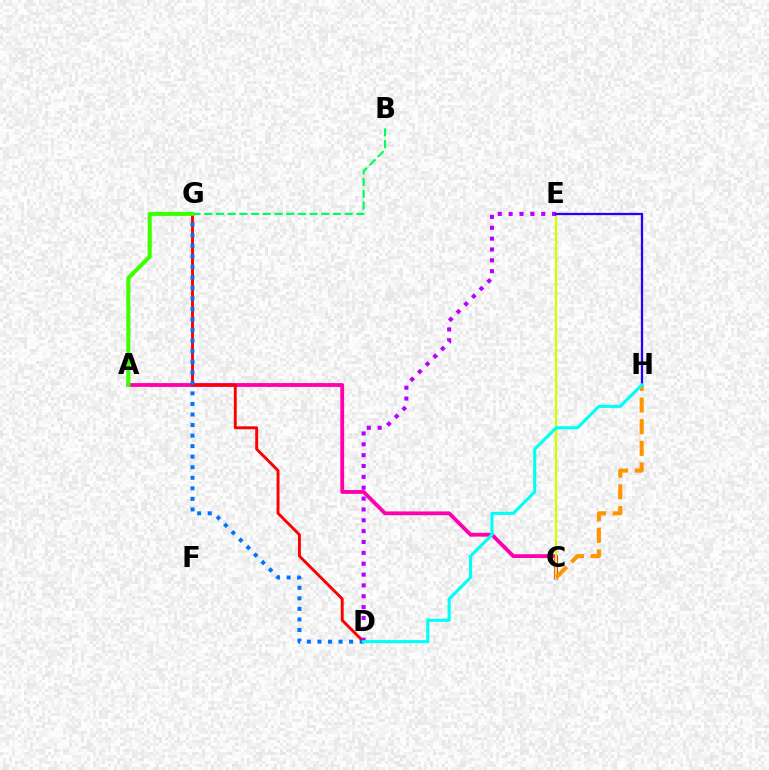{('A', 'C'): [{'color': '#ff00ac', 'line_style': 'solid', 'thickness': 2.76}], ('C', 'E'): [{'color': '#d1ff00', 'line_style': 'solid', 'thickness': 1.66}], ('C', 'H'): [{'color': '#ff9400', 'line_style': 'dashed', 'thickness': 2.94}], ('D', 'G'): [{'color': '#ff0000', 'line_style': 'solid', 'thickness': 2.09}, {'color': '#0074ff', 'line_style': 'dotted', 'thickness': 2.87}], ('B', 'G'): [{'color': '#00ff5c', 'line_style': 'dashed', 'thickness': 1.59}], ('D', 'E'): [{'color': '#b900ff', 'line_style': 'dotted', 'thickness': 2.95}], ('A', 'G'): [{'color': '#3dff00', 'line_style': 'solid', 'thickness': 2.9}], ('E', 'H'): [{'color': '#2500ff', 'line_style': 'solid', 'thickness': 1.64}], ('D', 'H'): [{'color': '#00fff6', 'line_style': 'solid', 'thickness': 2.25}]}